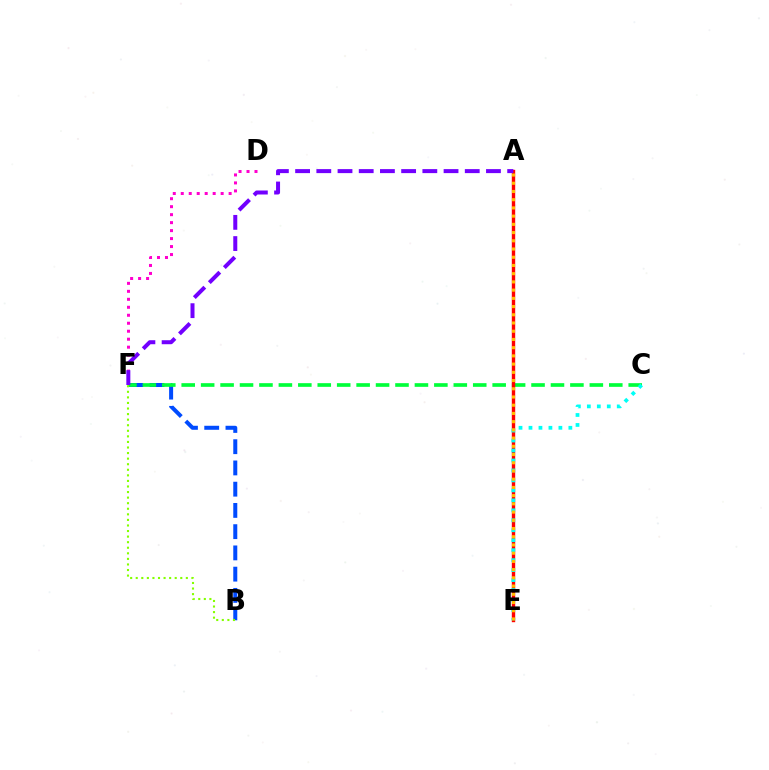{('B', 'F'): [{'color': '#004bff', 'line_style': 'dashed', 'thickness': 2.89}, {'color': '#84ff00', 'line_style': 'dotted', 'thickness': 1.51}], ('C', 'F'): [{'color': '#00ff39', 'line_style': 'dashed', 'thickness': 2.64}], ('A', 'E'): [{'color': '#ff0000', 'line_style': 'solid', 'thickness': 2.44}, {'color': '#ffbd00', 'line_style': 'dotted', 'thickness': 2.23}], ('C', 'E'): [{'color': '#00fff6', 'line_style': 'dotted', 'thickness': 2.71}], ('D', 'F'): [{'color': '#ff00cf', 'line_style': 'dotted', 'thickness': 2.17}], ('A', 'F'): [{'color': '#7200ff', 'line_style': 'dashed', 'thickness': 2.88}]}